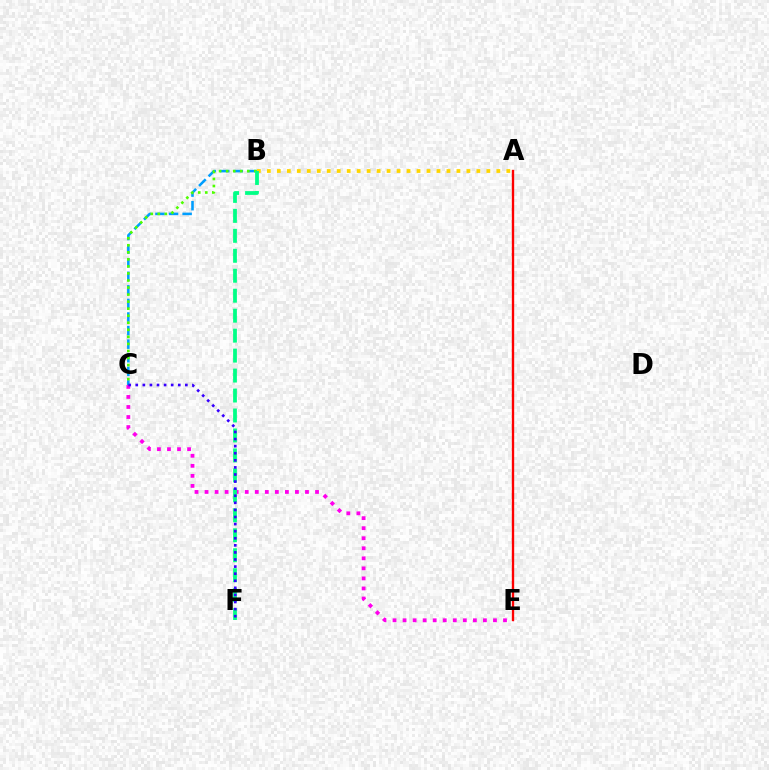{('B', 'C'): [{'color': '#009eff', 'line_style': 'dashed', 'thickness': 1.84}, {'color': '#4fff00', 'line_style': 'dotted', 'thickness': 1.91}], ('C', 'E'): [{'color': '#ff00ed', 'line_style': 'dotted', 'thickness': 2.73}], ('A', 'B'): [{'color': '#ffd500', 'line_style': 'dotted', 'thickness': 2.71}], ('B', 'F'): [{'color': '#00ff86', 'line_style': 'dashed', 'thickness': 2.71}], ('A', 'E'): [{'color': '#ff0000', 'line_style': 'solid', 'thickness': 1.7}], ('C', 'F'): [{'color': '#3700ff', 'line_style': 'dotted', 'thickness': 1.92}]}